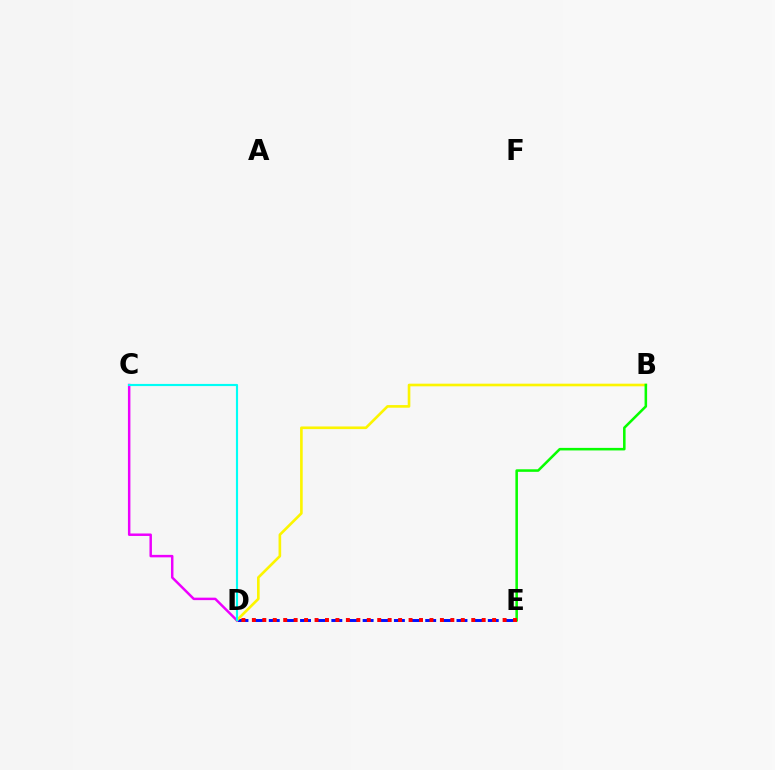{('D', 'E'): [{'color': '#0010ff', 'line_style': 'dashed', 'thickness': 2.13}, {'color': '#ff0000', 'line_style': 'dotted', 'thickness': 2.84}], ('B', 'D'): [{'color': '#fcf500', 'line_style': 'solid', 'thickness': 1.9}], ('C', 'D'): [{'color': '#ee00ff', 'line_style': 'solid', 'thickness': 1.78}, {'color': '#00fff6', 'line_style': 'solid', 'thickness': 1.55}], ('B', 'E'): [{'color': '#08ff00', 'line_style': 'solid', 'thickness': 1.84}]}